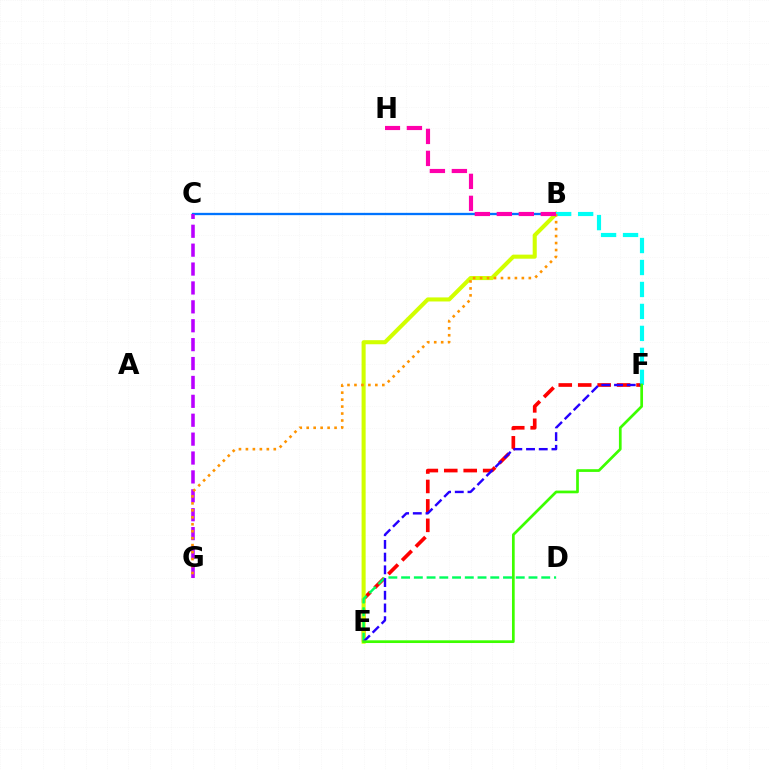{('E', 'F'): [{'color': '#ff0000', 'line_style': 'dashed', 'thickness': 2.64}, {'color': '#2500ff', 'line_style': 'dashed', 'thickness': 1.73}, {'color': '#3dff00', 'line_style': 'solid', 'thickness': 1.95}], ('B', 'E'): [{'color': '#d1ff00', 'line_style': 'solid', 'thickness': 2.93}], ('B', 'C'): [{'color': '#0074ff', 'line_style': 'solid', 'thickness': 1.67}], ('B', 'F'): [{'color': '#00fff6', 'line_style': 'dashed', 'thickness': 2.98}], ('C', 'G'): [{'color': '#b900ff', 'line_style': 'dashed', 'thickness': 2.57}], ('D', 'E'): [{'color': '#00ff5c', 'line_style': 'dashed', 'thickness': 1.73}], ('B', 'G'): [{'color': '#ff9400', 'line_style': 'dotted', 'thickness': 1.89}], ('B', 'H'): [{'color': '#ff00ac', 'line_style': 'dashed', 'thickness': 2.99}]}